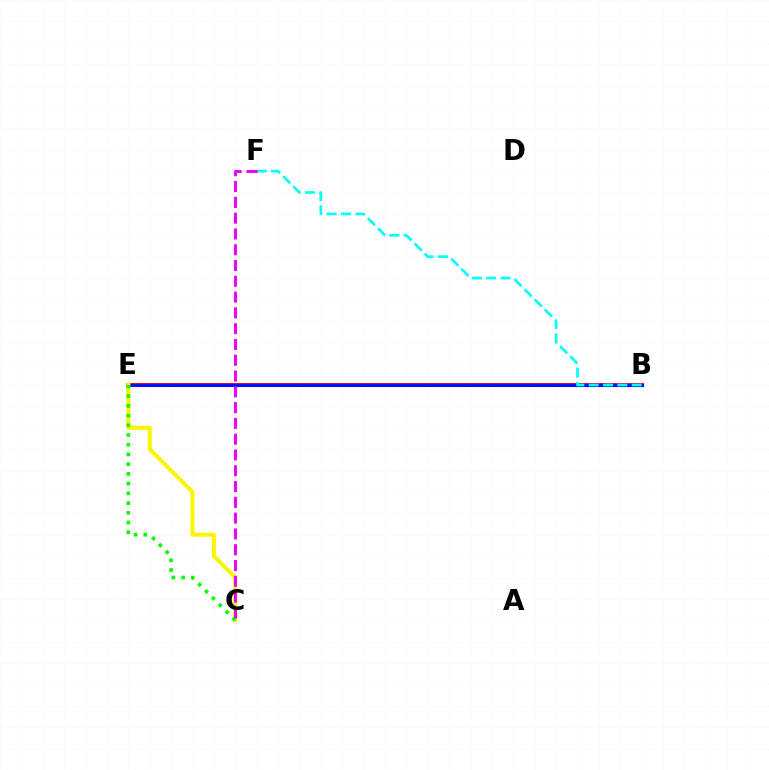{('B', 'E'): [{'color': '#ff0000', 'line_style': 'solid', 'thickness': 2.83}, {'color': '#0010ff', 'line_style': 'solid', 'thickness': 2.24}], ('C', 'E'): [{'color': '#fcf500', 'line_style': 'solid', 'thickness': 2.91}, {'color': '#08ff00', 'line_style': 'dotted', 'thickness': 2.64}], ('B', 'F'): [{'color': '#00fff6', 'line_style': 'dashed', 'thickness': 1.95}], ('C', 'F'): [{'color': '#ee00ff', 'line_style': 'dashed', 'thickness': 2.14}]}